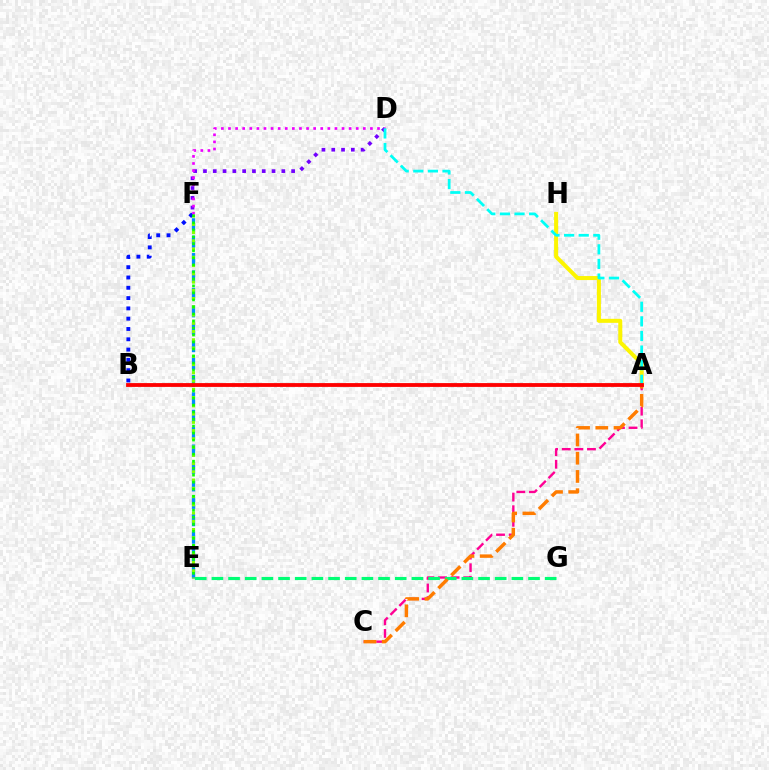{('E', 'F'): [{'color': '#008cff', 'line_style': 'dashed', 'thickness': 2.36}, {'color': '#84ff00', 'line_style': 'dotted', 'thickness': 2.24}, {'color': '#08ff00', 'line_style': 'dotted', 'thickness': 1.9}], ('D', 'F'): [{'color': '#7200ff', 'line_style': 'dotted', 'thickness': 2.66}, {'color': '#ee00ff', 'line_style': 'dotted', 'thickness': 1.93}], ('A', 'C'): [{'color': '#ff0094', 'line_style': 'dashed', 'thickness': 1.71}, {'color': '#ff7c00', 'line_style': 'dashed', 'thickness': 2.48}], ('A', 'H'): [{'color': '#fcf500', 'line_style': 'solid', 'thickness': 2.89}], ('B', 'F'): [{'color': '#0010ff', 'line_style': 'dotted', 'thickness': 2.8}], ('E', 'G'): [{'color': '#00ff74', 'line_style': 'dashed', 'thickness': 2.26}], ('A', 'D'): [{'color': '#00fff6', 'line_style': 'dashed', 'thickness': 1.98}], ('A', 'B'): [{'color': '#ff0000', 'line_style': 'solid', 'thickness': 2.74}]}